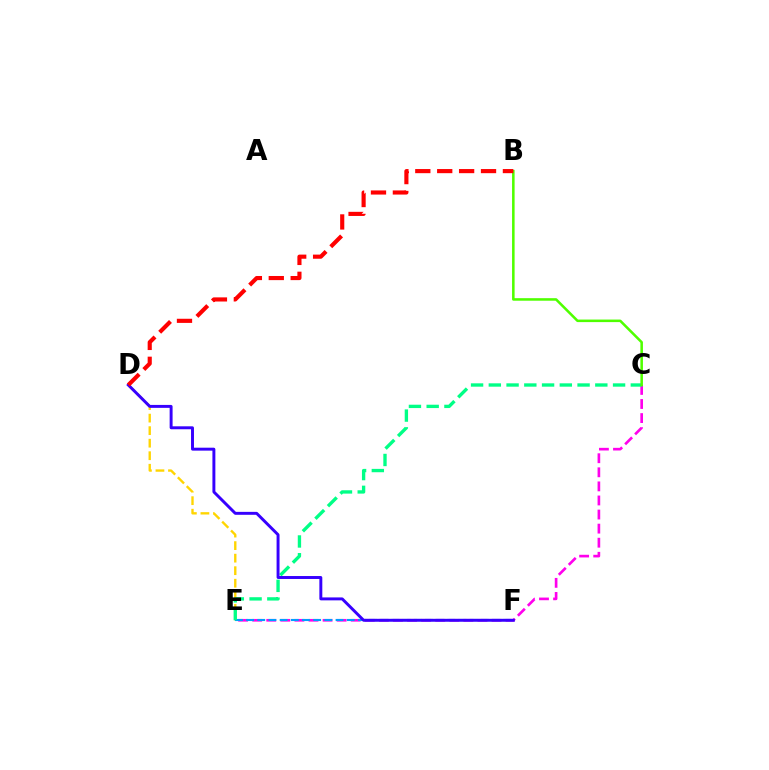{('C', 'E'): [{'color': '#ff00ed', 'line_style': 'dashed', 'thickness': 1.91}, {'color': '#00ff86', 'line_style': 'dashed', 'thickness': 2.41}], ('D', 'E'): [{'color': '#ffd500', 'line_style': 'dashed', 'thickness': 1.7}], ('E', 'F'): [{'color': '#009eff', 'line_style': 'dashed', 'thickness': 1.52}], ('B', 'C'): [{'color': '#4fff00', 'line_style': 'solid', 'thickness': 1.83}], ('D', 'F'): [{'color': '#3700ff', 'line_style': 'solid', 'thickness': 2.12}], ('B', 'D'): [{'color': '#ff0000', 'line_style': 'dashed', 'thickness': 2.98}]}